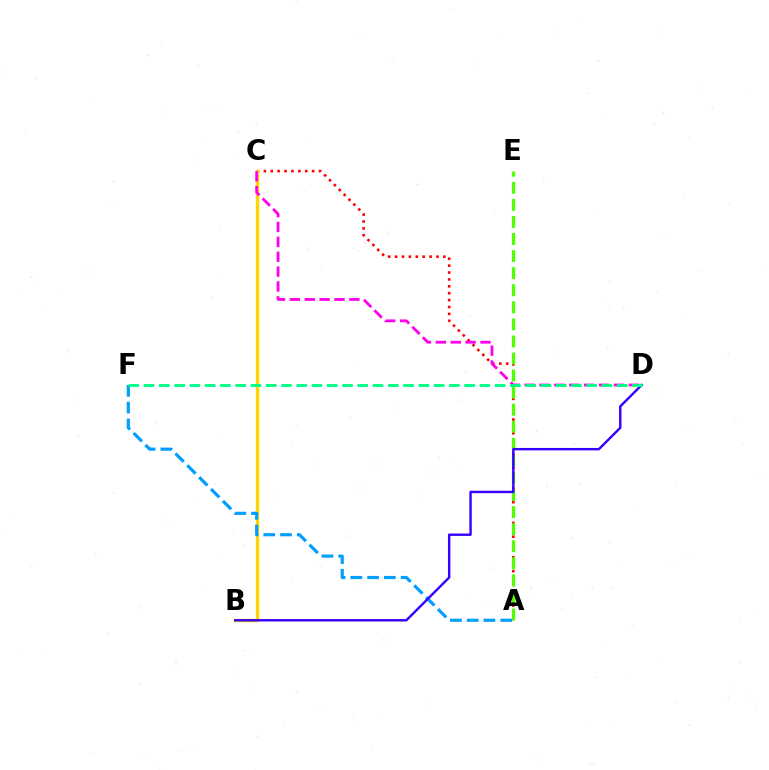{('A', 'C'): [{'color': '#ff0000', 'line_style': 'dotted', 'thickness': 1.87}], ('A', 'E'): [{'color': '#4fff00', 'line_style': 'dashed', 'thickness': 2.32}], ('B', 'C'): [{'color': '#ffd500', 'line_style': 'solid', 'thickness': 2.43}], ('C', 'D'): [{'color': '#ff00ed', 'line_style': 'dashed', 'thickness': 2.02}], ('A', 'F'): [{'color': '#009eff', 'line_style': 'dashed', 'thickness': 2.28}], ('B', 'D'): [{'color': '#3700ff', 'line_style': 'solid', 'thickness': 1.74}], ('D', 'F'): [{'color': '#00ff86', 'line_style': 'dashed', 'thickness': 2.07}]}